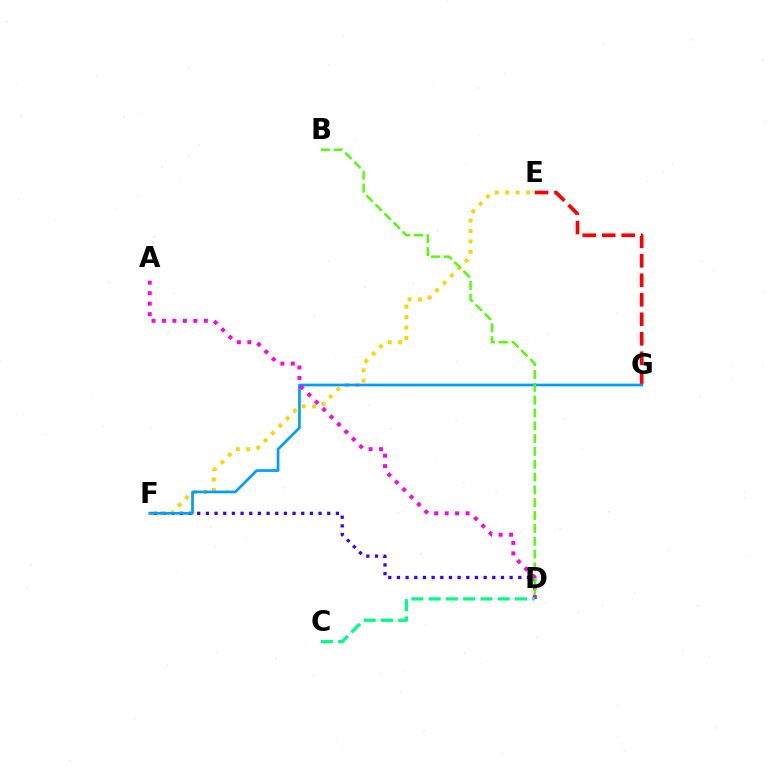{('D', 'F'): [{'color': '#3700ff', 'line_style': 'dotted', 'thickness': 2.36}], ('E', 'G'): [{'color': '#ff0000', 'line_style': 'dashed', 'thickness': 2.65}], ('E', 'F'): [{'color': '#ffd500', 'line_style': 'dotted', 'thickness': 2.84}], ('F', 'G'): [{'color': '#009eff', 'line_style': 'solid', 'thickness': 1.94}], ('B', 'D'): [{'color': '#4fff00', 'line_style': 'dashed', 'thickness': 1.74}], ('A', 'D'): [{'color': '#ff00ed', 'line_style': 'dotted', 'thickness': 2.85}], ('C', 'D'): [{'color': '#00ff86', 'line_style': 'dashed', 'thickness': 2.34}]}